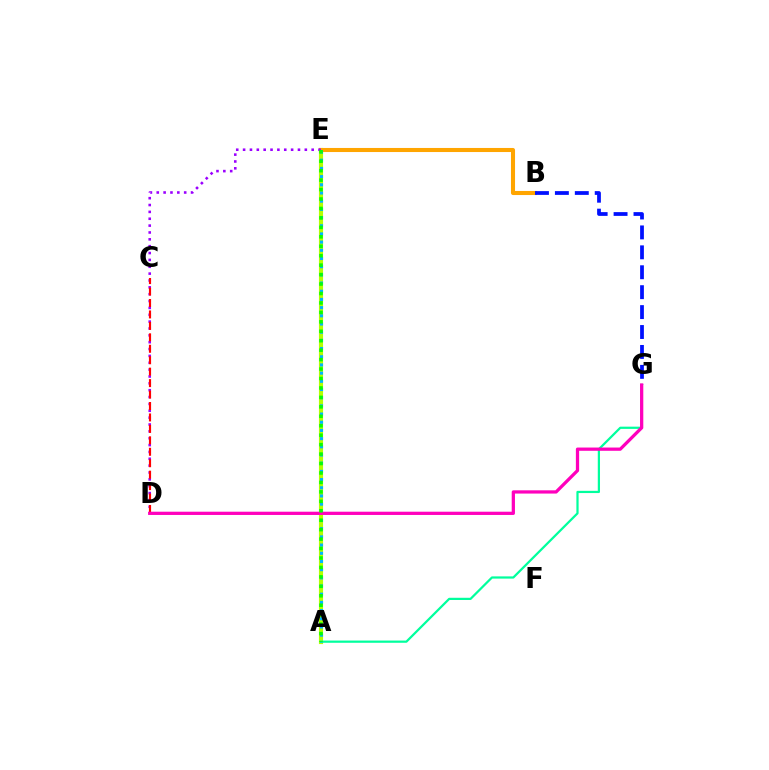{('A', 'E'): [{'color': '#b3ff00', 'line_style': 'solid', 'thickness': 2.98}, {'color': '#00b5ff', 'line_style': 'dotted', 'thickness': 2.22}, {'color': '#08ff00', 'line_style': 'dotted', 'thickness': 2.57}], ('B', 'E'): [{'color': '#ffa500', 'line_style': 'solid', 'thickness': 2.94}], ('D', 'E'): [{'color': '#9b00ff', 'line_style': 'dotted', 'thickness': 1.86}], ('C', 'D'): [{'color': '#ff0000', 'line_style': 'dashed', 'thickness': 1.55}], ('A', 'G'): [{'color': '#00ff9d', 'line_style': 'solid', 'thickness': 1.6}], ('B', 'G'): [{'color': '#0010ff', 'line_style': 'dashed', 'thickness': 2.71}], ('D', 'G'): [{'color': '#ff00bd', 'line_style': 'solid', 'thickness': 2.34}]}